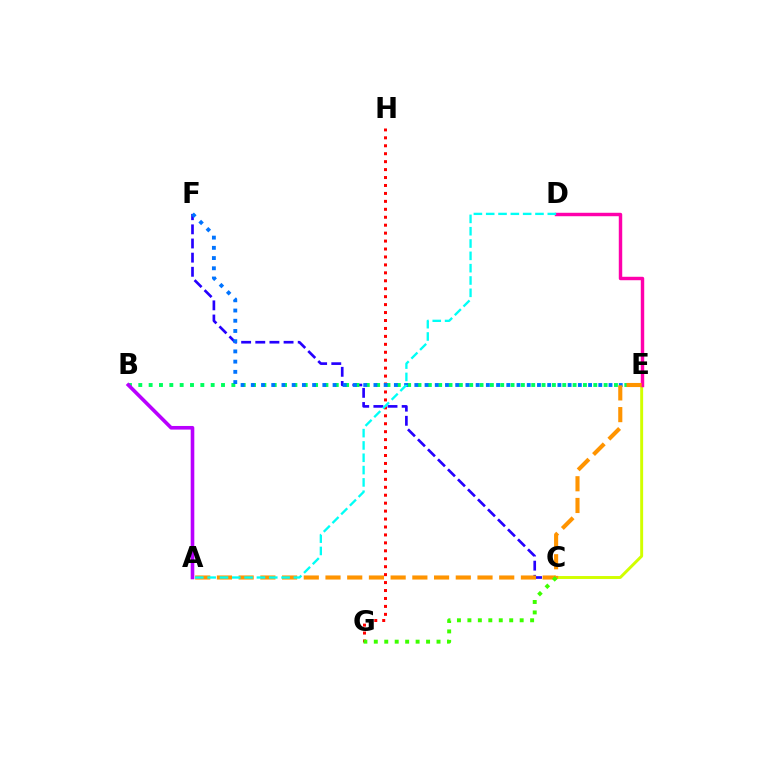{('C', 'F'): [{'color': '#2500ff', 'line_style': 'dashed', 'thickness': 1.92}], ('G', 'H'): [{'color': '#ff0000', 'line_style': 'dotted', 'thickness': 2.16}], ('B', 'E'): [{'color': '#00ff5c', 'line_style': 'dotted', 'thickness': 2.81}], ('E', 'F'): [{'color': '#0074ff', 'line_style': 'dotted', 'thickness': 2.78}], ('A', 'B'): [{'color': '#b900ff', 'line_style': 'solid', 'thickness': 2.61}], ('C', 'E'): [{'color': '#d1ff00', 'line_style': 'solid', 'thickness': 2.11}], ('D', 'E'): [{'color': '#ff00ac', 'line_style': 'solid', 'thickness': 2.48}], ('A', 'E'): [{'color': '#ff9400', 'line_style': 'dashed', 'thickness': 2.95}], ('C', 'G'): [{'color': '#3dff00', 'line_style': 'dotted', 'thickness': 2.84}], ('A', 'D'): [{'color': '#00fff6', 'line_style': 'dashed', 'thickness': 1.67}]}